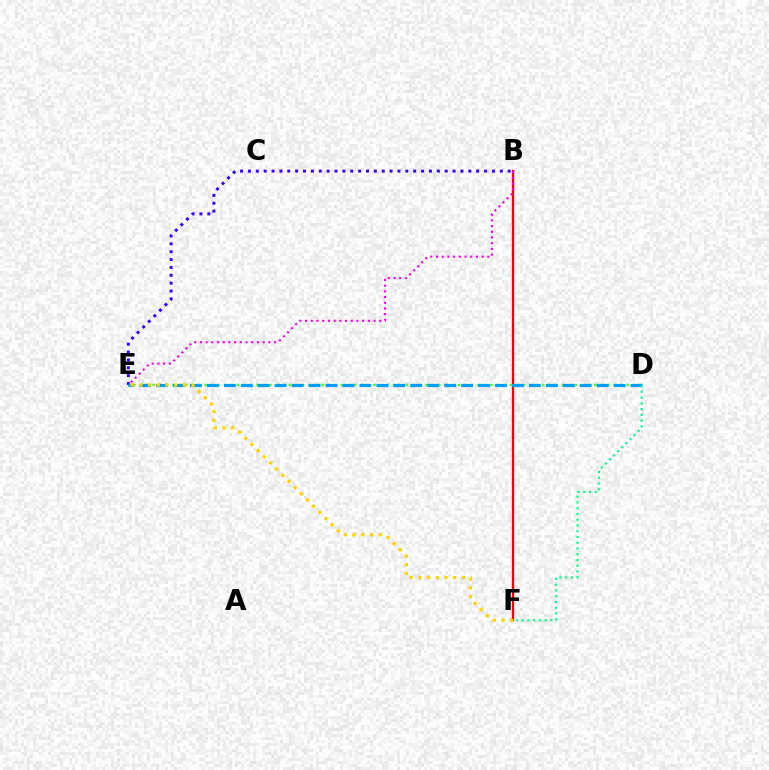{('D', 'E'): [{'color': '#4fff00', 'line_style': 'dotted', 'thickness': 1.76}, {'color': '#009eff', 'line_style': 'dashed', 'thickness': 2.3}], ('B', 'F'): [{'color': '#ff0000', 'line_style': 'solid', 'thickness': 1.62}], ('B', 'E'): [{'color': '#3700ff', 'line_style': 'dotted', 'thickness': 2.14}, {'color': '#ff00ed', 'line_style': 'dotted', 'thickness': 1.55}], ('E', 'F'): [{'color': '#ffd500', 'line_style': 'dotted', 'thickness': 2.37}], ('D', 'F'): [{'color': '#00ff86', 'line_style': 'dotted', 'thickness': 1.56}]}